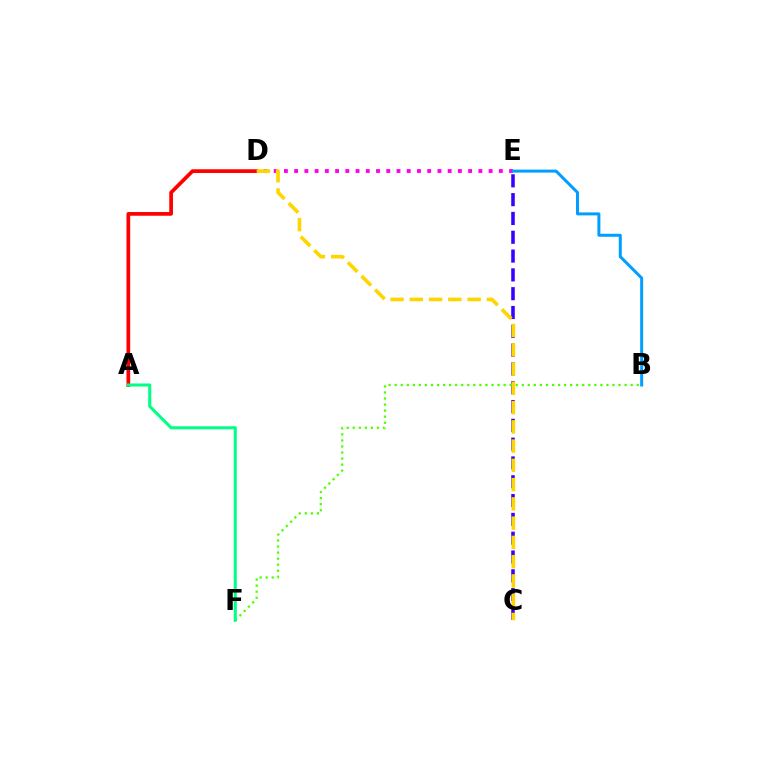{('D', 'E'): [{'color': '#ff00ed', 'line_style': 'dotted', 'thickness': 2.78}], ('B', 'E'): [{'color': '#009eff', 'line_style': 'solid', 'thickness': 2.16}], ('A', 'D'): [{'color': '#ff0000', 'line_style': 'solid', 'thickness': 2.67}], ('C', 'E'): [{'color': '#3700ff', 'line_style': 'dashed', 'thickness': 2.56}], ('C', 'D'): [{'color': '#ffd500', 'line_style': 'dashed', 'thickness': 2.62}], ('B', 'F'): [{'color': '#4fff00', 'line_style': 'dotted', 'thickness': 1.64}], ('A', 'F'): [{'color': '#00ff86', 'line_style': 'solid', 'thickness': 2.2}]}